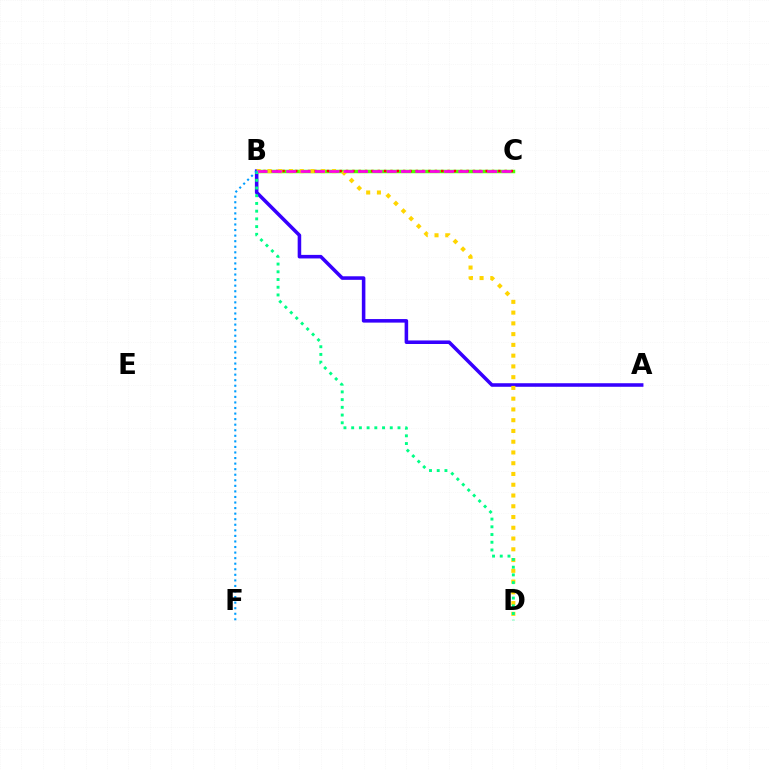{('B', 'C'): [{'color': '#4fff00', 'line_style': 'solid', 'thickness': 2.51}, {'color': '#ff0000', 'line_style': 'dotted', 'thickness': 1.72}, {'color': '#ff00ed', 'line_style': 'dashed', 'thickness': 1.95}], ('A', 'B'): [{'color': '#3700ff', 'line_style': 'solid', 'thickness': 2.56}], ('B', 'D'): [{'color': '#ffd500', 'line_style': 'dotted', 'thickness': 2.92}, {'color': '#00ff86', 'line_style': 'dotted', 'thickness': 2.1}], ('B', 'F'): [{'color': '#009eff', 'line_style': 'dotted', 'thickness': 1.51}]}